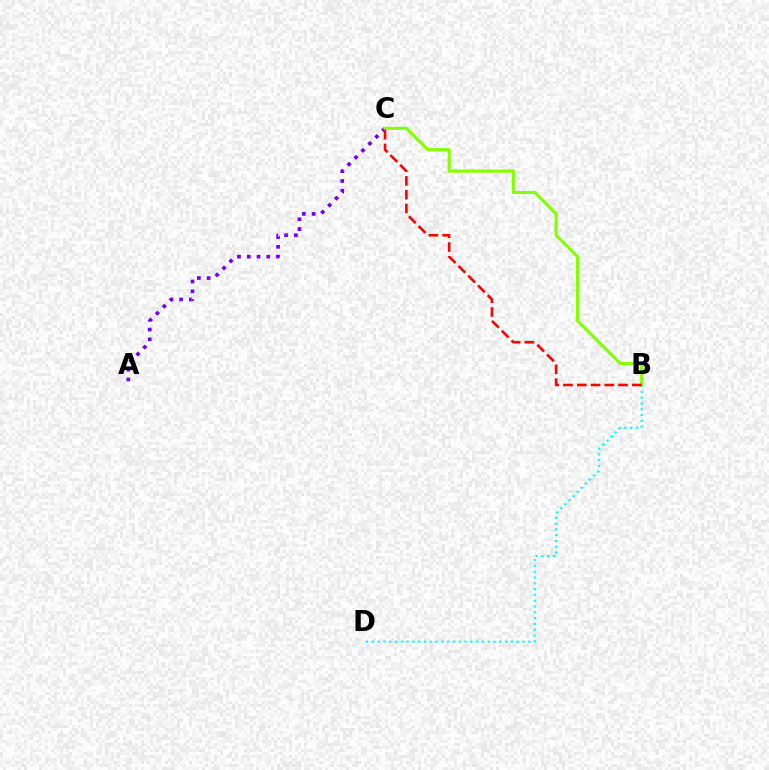{('A', 'C'): [{'color': '#7200ff', 'line_style': 'dotted', 'thickness': 2.66}], ('B', 'D'): [{'color': '#00fff6', 'line_style': 'dotted', 'thickness': 1.57}], ('B', 'C'): [{'color': '#84ff00', 'line_style': 'solid', 'thickness': 2.22}, {'color': '#ff0000', 'line_style': 'dashed', 'thickness': 1.87}]}